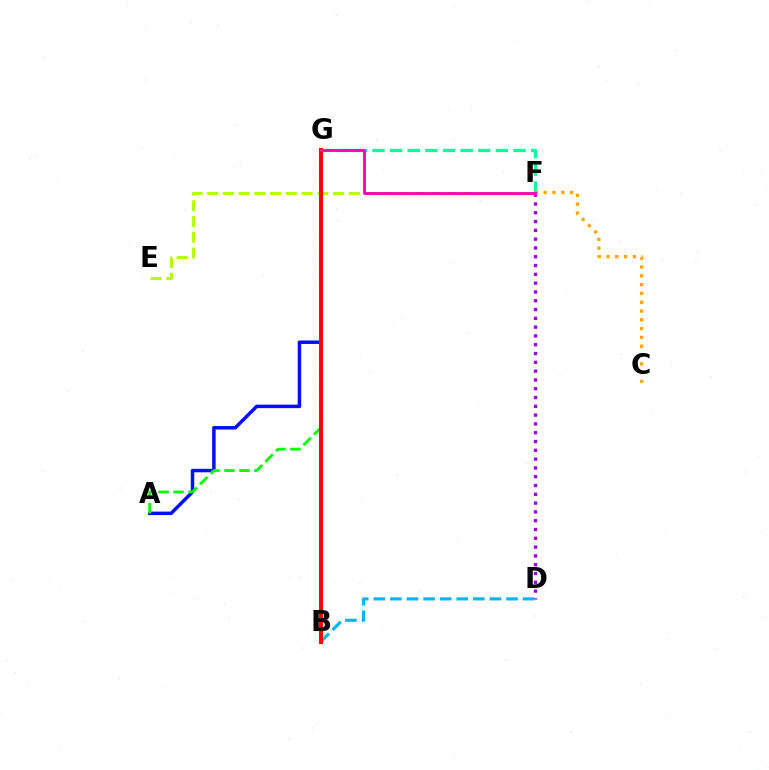{('A', 'G'): [{'color': '#0010ff', 'line_style': 'solid', 'thickness': 2.51}, {'color': '#08ff00', 'line_style': 'dashed', 'thickness': 2.03}], ('D', 'F'): [{'color': '#9b00ff', 'line_style': 'dotted', 'thickness': 2.39}], ('F', 'G'): [{'color': '#00ff9d', 'line_style': 'dashed', 'thickness': 2.39}, {'color': '#ff00bd', 'line_style': 'solid', 'thickness': 2.04}], ('C', 'F'): [{'color': '#ffa500', 'line_style': 'dotted', 'thickness': 2.39}], ('B', 'D'): [{'color': '#00b5ff', 'line_style': 'dashed', 'thickness': 2.25}], ('E', 'F'): [{'color': '#b3ff00', 'line_style': 'dashed', 'thickness': 2.14}], ('B', 'G'): [{'color': '#ff0000', 'line_style': 'solid', 'thickness': 2.83}]}